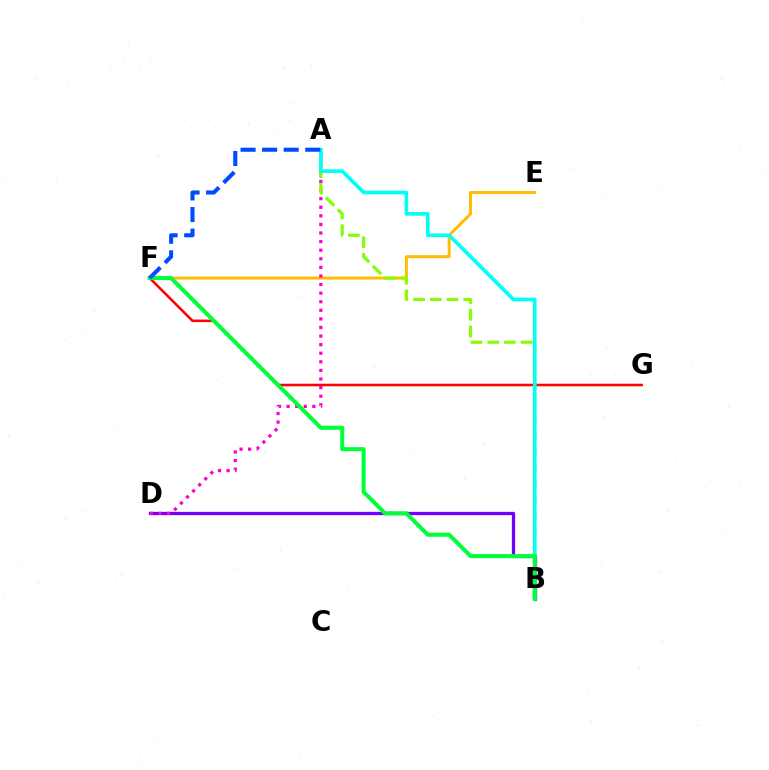{('E', 'F'): [{'color': '#ffbd00', 'line_style': 'solid', 'thickness': 2.14}], ('F', 'G'): [{'color': '#ff0000', 'line_style': 'solid', 'thickness': 1.83}], ('B', 'D'): [{'color': '#7200ff', 'line_style': 'solid', 'thickness': 2.36}], ('A', 'D'): [{'color': '#ff00cf', 'line_style': 'dotted', 'thickness': 2.33}], ('A', 'B'): [{'color': '#84ff00', 'line_style': 'dashed', 'thickness': 2.27}, {'color': '#00fff6', 'line_style': 'solid', 'thickness': 2.62}], ('B', 'F'): [{'color': '#00ff39', 'line_style': 'solid', 'thickness': 2.91}], ('A', 'F'): [{'color': '#004bff', 'line_style': 'dashed', 'thickness': 2.93}]}